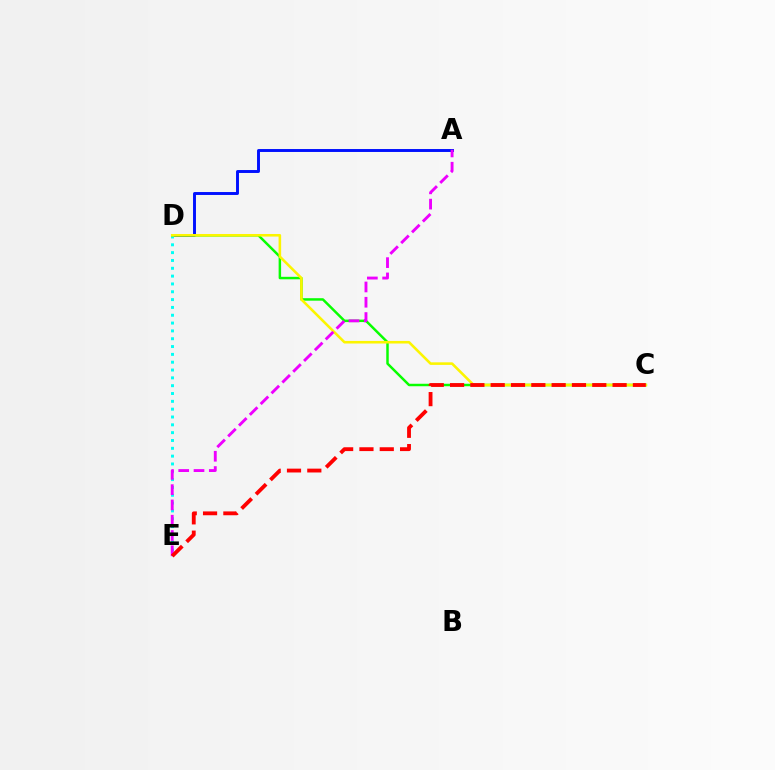{('A', 'D'): [{'color': '#0010ff', 'line_style': 'solid', 'thickness': 2.11}], ('D', 'E'): [{'color': '#00fff6', 'line_style': 'dotted', 'thickness': 2.13}], ('C', 'D'): [{'color': '#08ff00', 'line_style': 'solid', 'thickness': 1.78}, {'color': '#fcf500', 'line_style': 'solid', 'thickness': 1.86}], ('A', 'E'): [{'color': '#ee00ff', 'line_style': 'dashed', 'thickness': 2.08}], ('C', 'E'): [{'color': '#ff0000', 'line_style': 'dashed', 'thickness': 2.76}]}